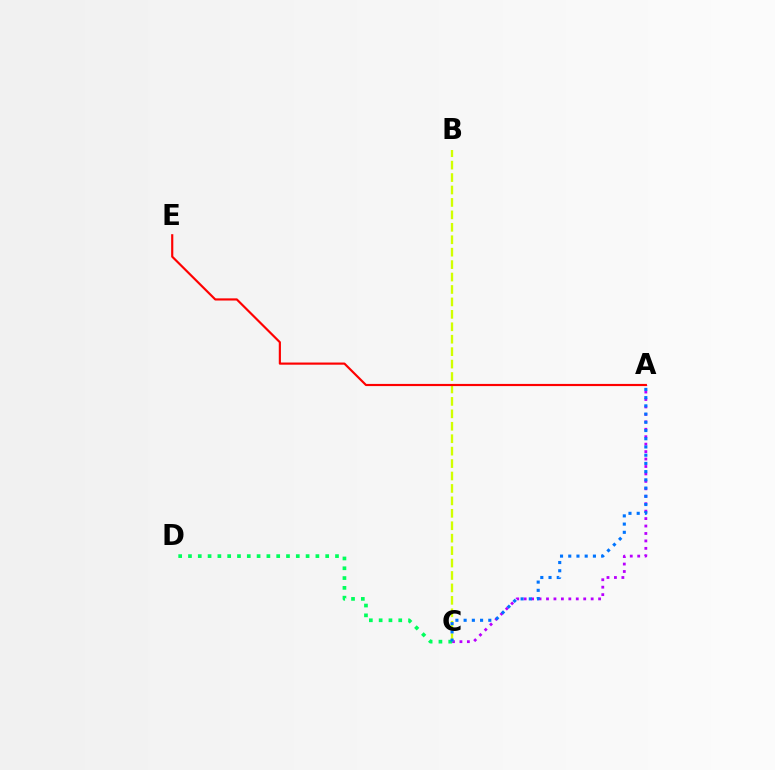{('A', 'C'): [{'color': '#b900ff', 'line_style': 'dotted', 'thickness': 2.02}, {'color': '#0074ff', 'line_style': 'dotted', 'thickness': 2.23}], ('B', 'C'): [{'color': '#d1ff00', 'line_style': 'dashed', 'thickness': 1.69}], ('C', 'D'): [{'color': '#00ff5c', 'line_style': 'dotted', 'thickness': 2.66}], ('A', 'E'): [{'color': '#ff0000', 'line_style': 'solid', 'thickness': 1.56}]}